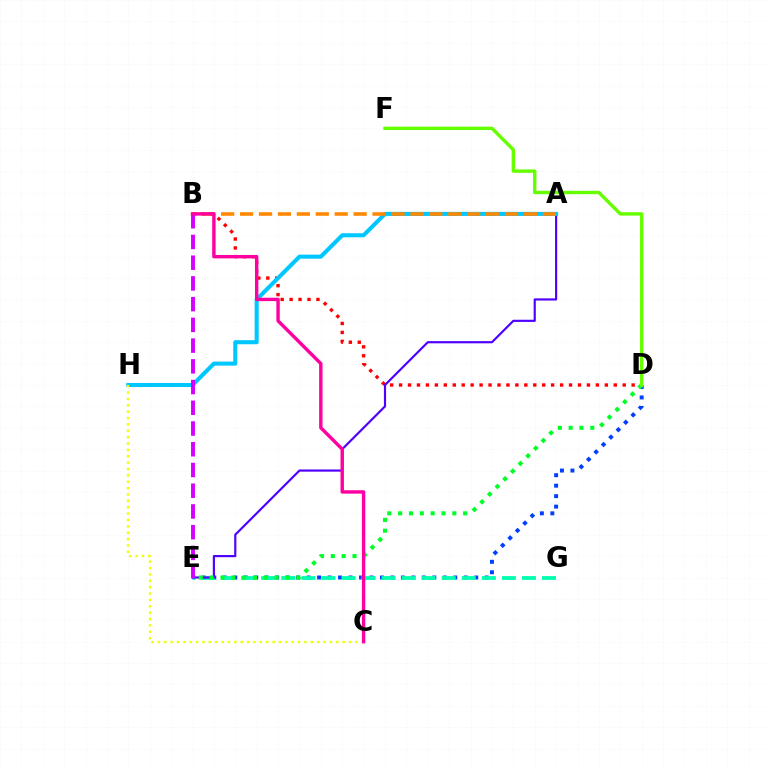{('D', 'E'): [{'color': '#003fff', 'line_style': 'dotted', 'thickness': 2.85}, {'color': '#00ff27', 'line_style': 'dotted', 'thickness': 2.94}], ('B', 'D'): [{'color': '#ff0000', 'line_style': 'dotted', 'thickness': 2.43}], ('E', 'G'): [{'color': '#00ffaf', 'line_style': 'dashed', 'thickness': 2.72}], ('A', 'E'): [{'color': '#4f00ff', 'line_style': 'solid', 'thickness': 1.57}], ('A', 'H'): [{'color': '#00c7ff', 'line_style': 'solid', 'thickness': 2.92}], ('A', 'B'): [{'color': '#ff8800', 'line_style': 'dashed', 'thickness': 2.57}], ('B', 'E'): [{'color': '#d600ff', 'line_style': 'dashed', 'thickness': 2.82}], ('C', 'H'): [{'color': '#eeff00', 'line_style': 'dotted', 'thickness': 1.73}], ('D', 'F'): [{'color': '#66ff00', 'line_style': 'solid', 'thickness': 2.44}], ('B', 'C'): [{'color': '#ff00a0', 'line_style': 'solid', 'thickness': 2.45}]}